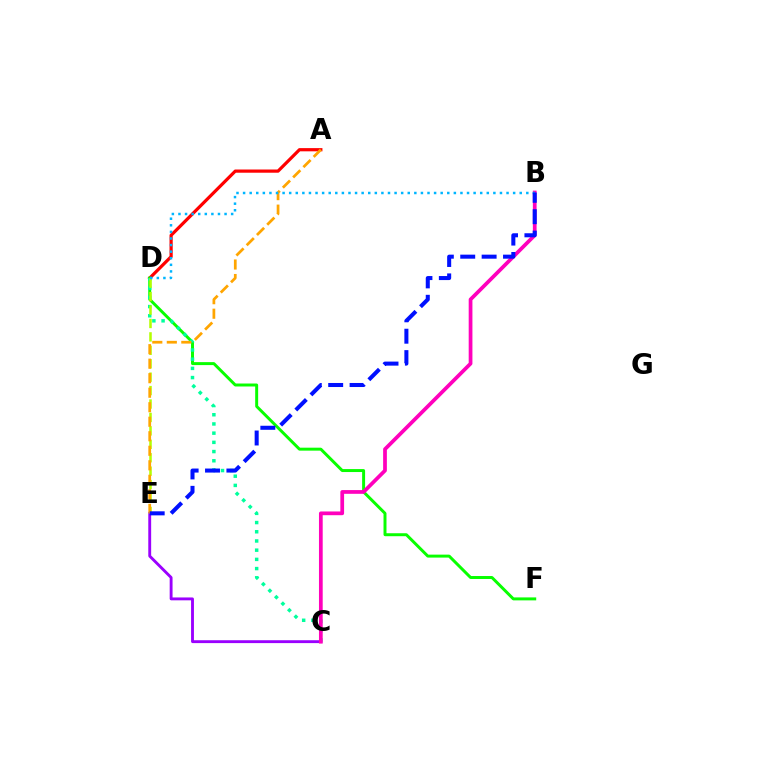{('A', 'D'): [{'color': '#ff0000', 'line_style': 'solid', 'thickness': 2.31}], ('D', 'F'): [{'color': '#08ff00', 'line_style': 'solid', 'thickness': 2.14}], ('C', 'D'): [{'color': '#00ff9d', 'line_style': 'dotted', 'thickness': 2.5}], ('C', 'E'): [{'color': '#9b00ff', 'line_style': 'solid', 'thickness': 2.07}], ('D', 'E'): [{'color': '#b3ff00', 'line_style': 'dashed', 'thickness': 1.82}], ('B', 'C'): [{'color': '#ff00bd', 'line_style': 'solid', 'thickness': 2.69}], ('A', 'E'): [{'color': '#ffa500', 'line_style': 'dashed', 'thickness': 1.97}], ('B', 'D'): [{'color': '#00b5ff', 'line_style': 'dotted', 'thickness': 1.79}], ('B', 'E'): [{'color': '#0010ff', 'line_style': 'dashed', 'thickness': 2.91}]}